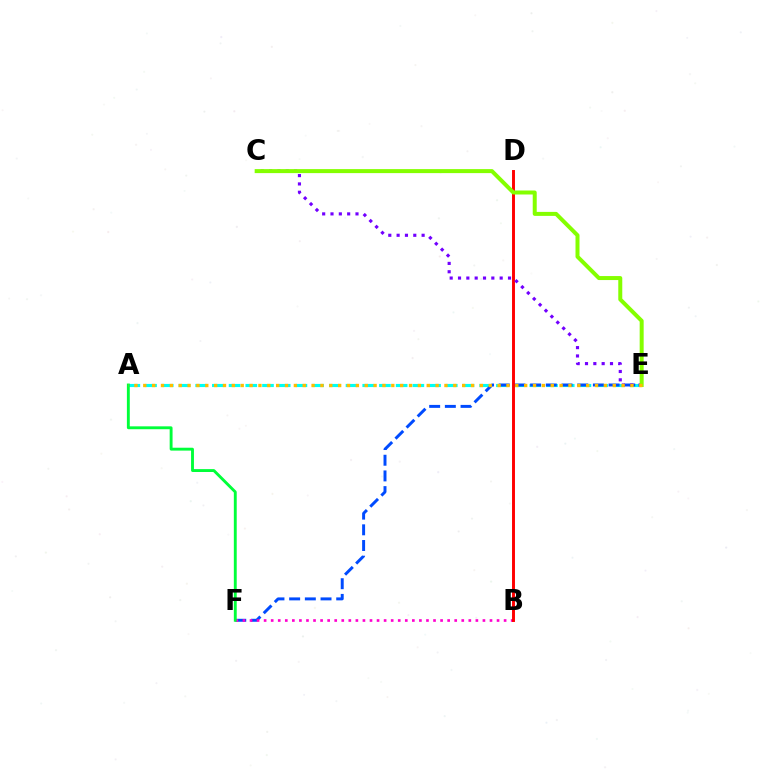{('A', 'E'): [{'color': '#00fff6', 'line_style': 'dashed', 'thickness': 2.27}, {'color': '#ffbd00', 'line_style': 'dotted', 'thickness': 2.41}], ('E', 'F'): [{'color': '#004bff', 'line_style': 'dashed', 'thickness': 2.13}], ('B', 'F'): [{'color': '#ff00cf', 'line_style': 'dotted', 'thickness': 1.92}], ('A', 'F'): [{'color': '#00ff39', 'line_style': 'solid', 'thickness': 2.08}], ('B', 'D'): [{'color': '#ff0000', 'line_style': 'solid', 'thickness': 2.11}], ('C', 'E'): [{'color': '#7200ff', 'line_style': 'dotted', 'thickness': 2.26}, {'color': '#84ff00', 'line_style': 'solid', 'thickness': 2.88}]}